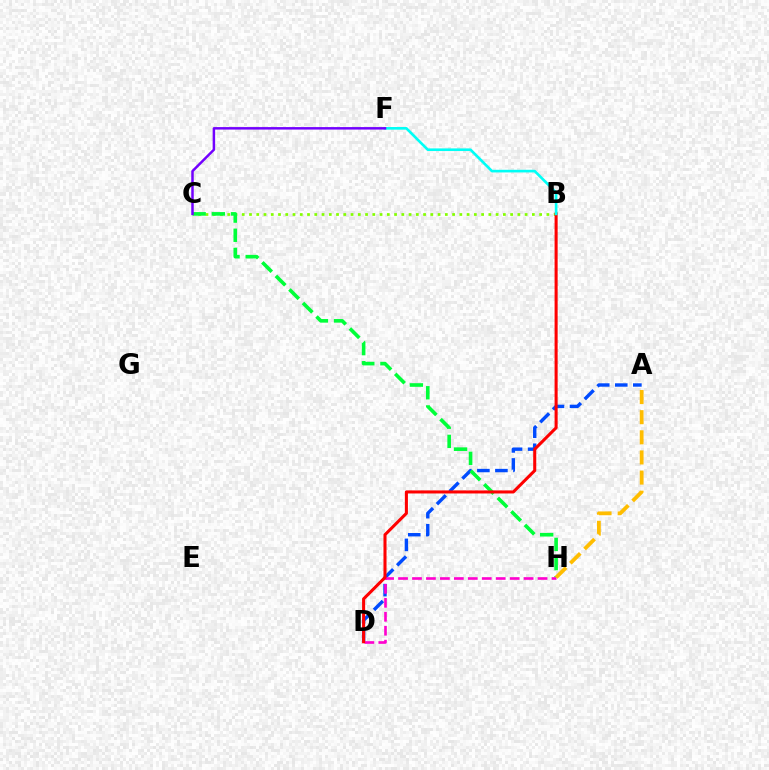{('A', 'D'): [{'color': '#004bff', 'line_style': 'dashed', 'thickness': 2.45}], ('B', 'C'): [{'color': '#84ff00', 'line_style': 'dotted', 'thickness': 1.97}], ('C', 'H'): [{'color': '#00ff39', 'line_style': 'dashed', 'thickness': 2.6}], ('D', 'H'): [{'color': '#ff00cf', 'line_style': 'dashed', 'thickness': 1.9}], ('A', 'H'): [{'color': '#ffbd00', 'line_style': 'dashed', 'thickness': 2.73}], ('B', 'D'): [{'color': '#ff0000', 'line_style': 'solid', 'thickness': 2.2}], ('B', 'F'): [{'color': '#00fff6', 'line_style': 'solid', 'thickness': 1.9}], ('C', 'F'): [{'color': '#7200ff', 'line_style': 'solid', 'thickness': 1.79}]}